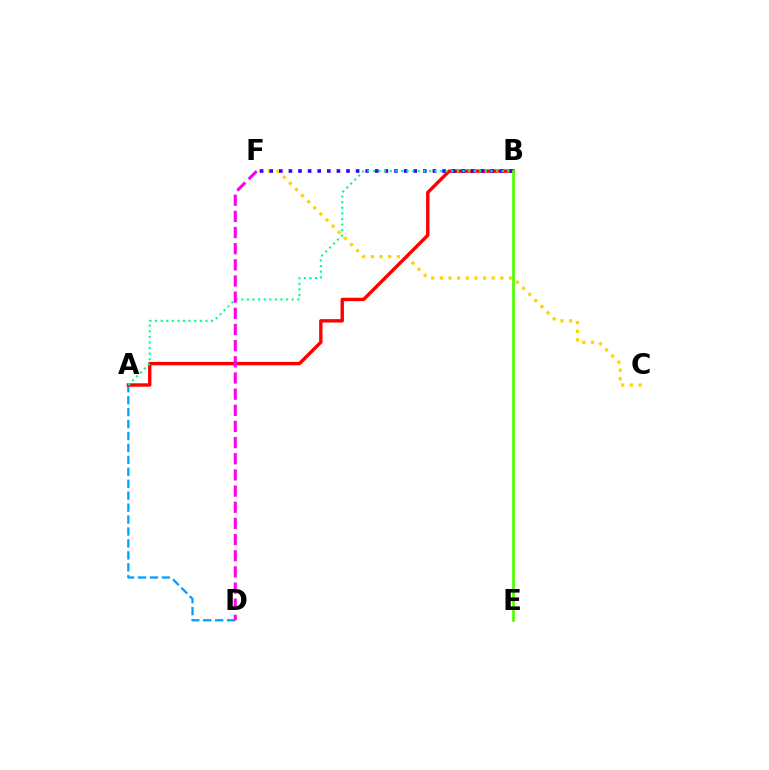{('A', 'D'): [{'color': '#009eff', 'line_style': 'dashed', 'thickness': 1.62}], ('C', 'F'): [{'color': '#ffd500', 'line_style': 'dotted', 'thickness': 2.35}], ('A', 'B'): [{'color': '#ff0000', 'line_style': 'solid', 'thickness': 2.44}, {'color': '#00ff86', 'line_style': 'dotted', 'thickness': 1.52}], ('B', 'F'): [{'color': '#3700ff', 'line_style': 'dotted', 'thickness': 2.61}], ('B', 'E'): [{'color': '#4fff00', 'line_style': 'solid', 'thickness': 1.94}], ('D', 'F'): [{'color': '#ff00ed', 'line_style': 'dashed', 'thickness': 2.2}]}